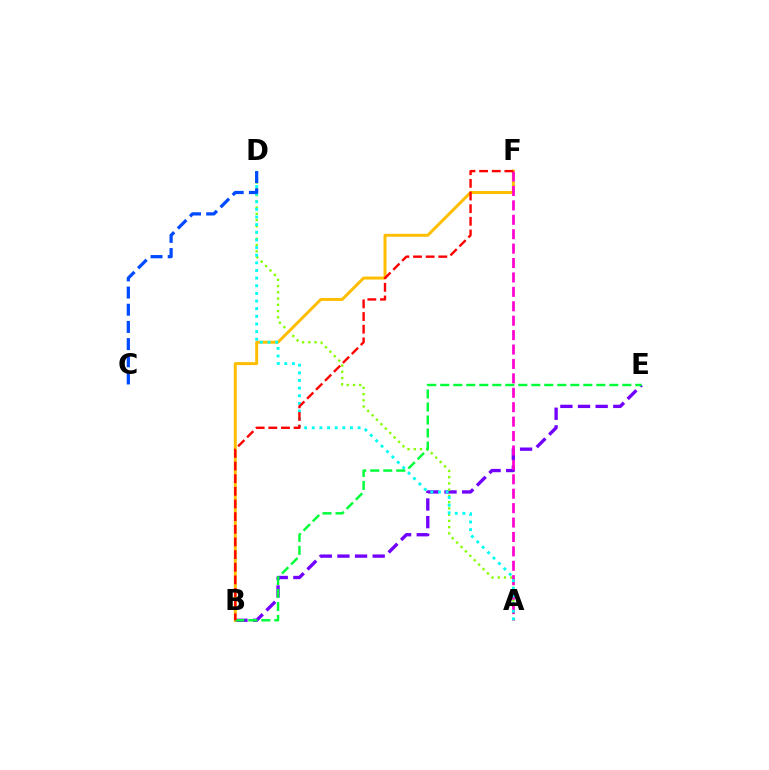{('B', 'E'): [{'color': '#7200ff', 'line_style': 'dashed', 'thickness': 2.4}, {'color': '#00ff39', 'line_style': 'dashed', 'thickness': 1.77}], ('A', 'D'): [{'color': '#84ff00', 'line_style': 'dotted', 'thickness': 1.7}, {'color': '#00fff6', 'line_style': 'dotted', 'thickness': 2.08}], ('B', 'F'): [{'color': '#ffbd00', 'line_style': 'solid', 'thickness': 2.14}, {'color': '#ff0000', 'line_style': 'dashed', 'thickness': 1.72}], ('A', 'F'): [{'color': '#ff00cf', 'line_style': 'dashed', 'thickness': 1.96}], ('C', 'D'): [{'color': '#004bff', 'line_style': 'dashed', 'thickness': 2.33}]}